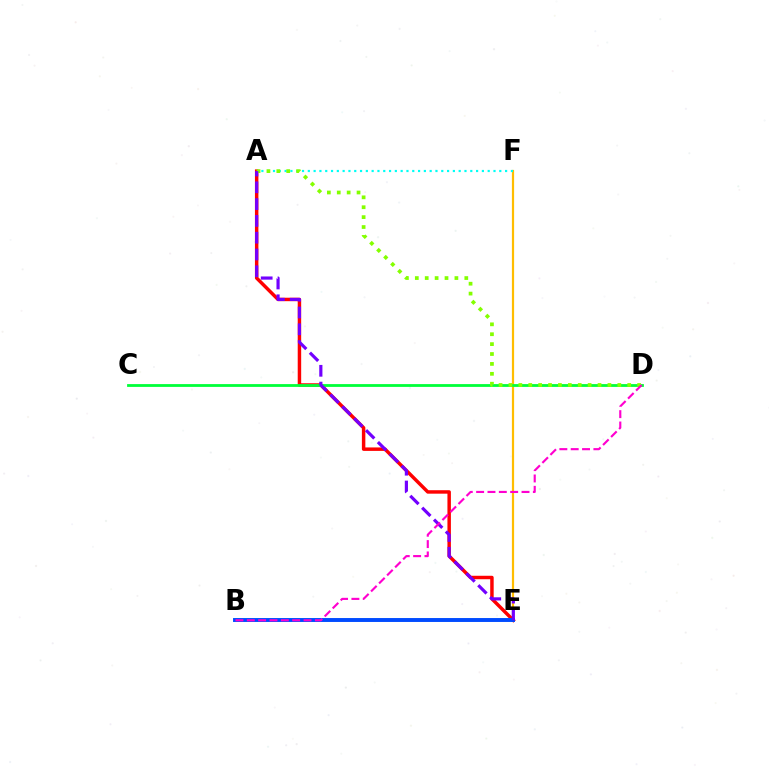{('E', 'F'): [{'color': '#ffbd00', 'line_style': 'solid', 'thickness': 1.59}], ('A', 'F'): [{'color': '#00fff6', 'line_style': 'dotted', 'thickness': 1.58}], ('A', 'E'): [{'color': '#ff0000', 'line_style': 'solid', 'thickness': 2.49}, {'color': '#7200ff', 'line_style': 'dashed', 'thickness': 2.28}], ('B', 'E'): [{'color': '#004bff', 'line_style': 'solid', 'thickness': 2.82}], ('C', 'D'): [{'color': '#00ff39', 'line_style': 'solid', 'thickness': 2.01}], ('A', 'D'): [{'color': '#84ff00', 'line_style': 'dotted', 'thickness': 2.69}], ('B', 'D'): [{'color': '#ff00cf', 'line_style': 'dashed', 'thickness': 1.54}]}